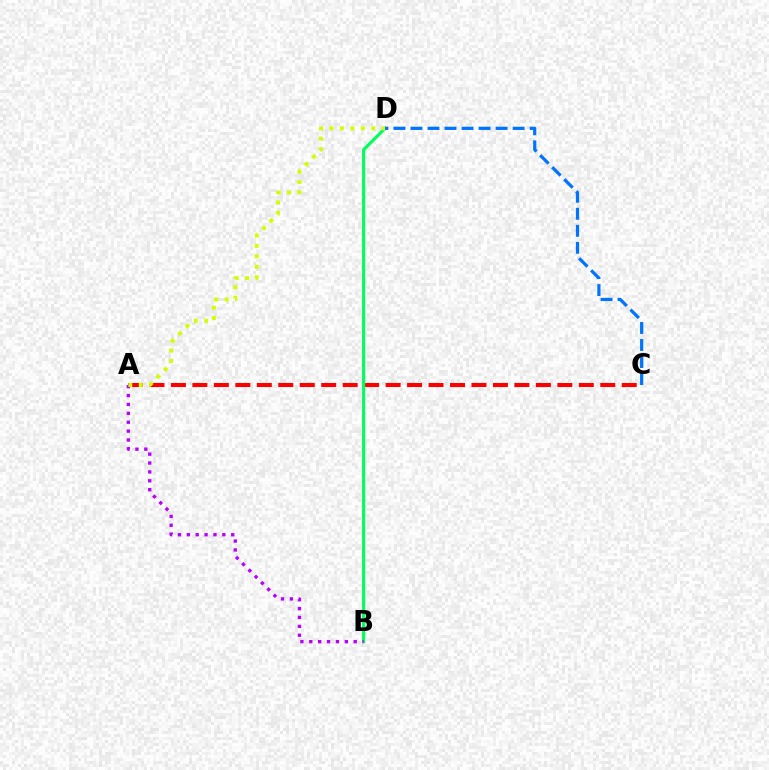{('A', 'C'): [{'color': '#ff0000', 'line_style': 'dashed', 'thickness': 2.92}], ('B', 'D'): [{'color': '#00ff5c', 'line_style': 'solid', 'thickness': 2.25}], ('C', 'D'): [{'color': '#0074ff', 'line_style': 'dashed', 'thickness': 2.31}], ('A', 'B'): [{'color': '#b900ff', 'line_style': 'dotted', 'thickness': 2.41}], ('A', 'D'): [{'color': '#d1ff00', 'line_style': 'dotted', 'thickness': 2.84}]}